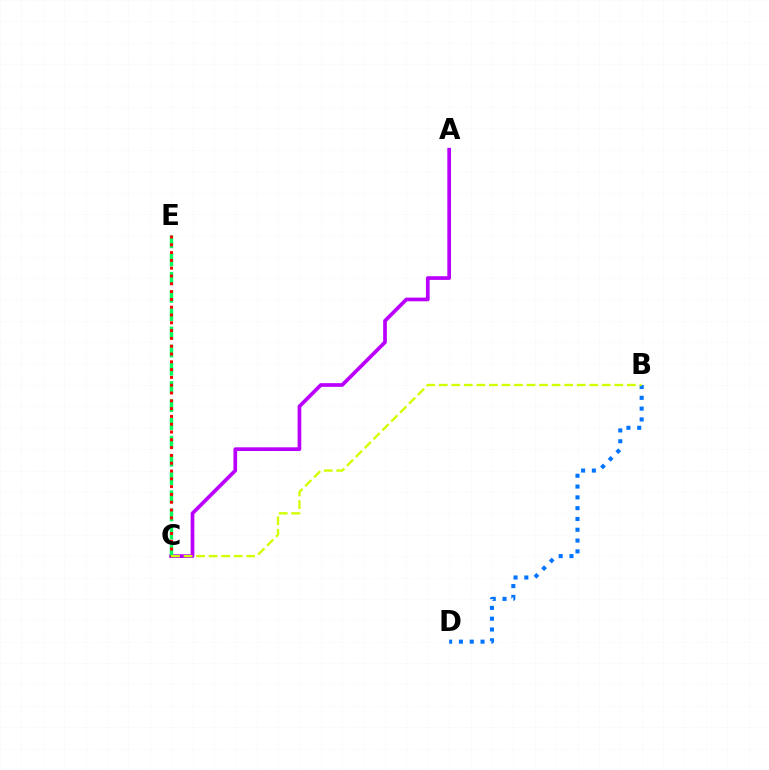{('A', 'C'): [{'color': '#b900ff', 'line_style': 'solid', 'thickness': 2.67}], ('B', 'D'): [{'color': '#0074ff', 'line_style': 'dotted', 'thickness': 2.93}], ('C', 'E'): [{'color': '#00ff5c', 'line_style': 'dashed', 'thickness': 2.47}, {'color': '#ff0000', 'line_style': 'dotted', 'thickness': 2.12}], ('B', 'C'): [{'color': '#d1ff00', 'line_style': 'dashed', 'thickness': 1.7}]}